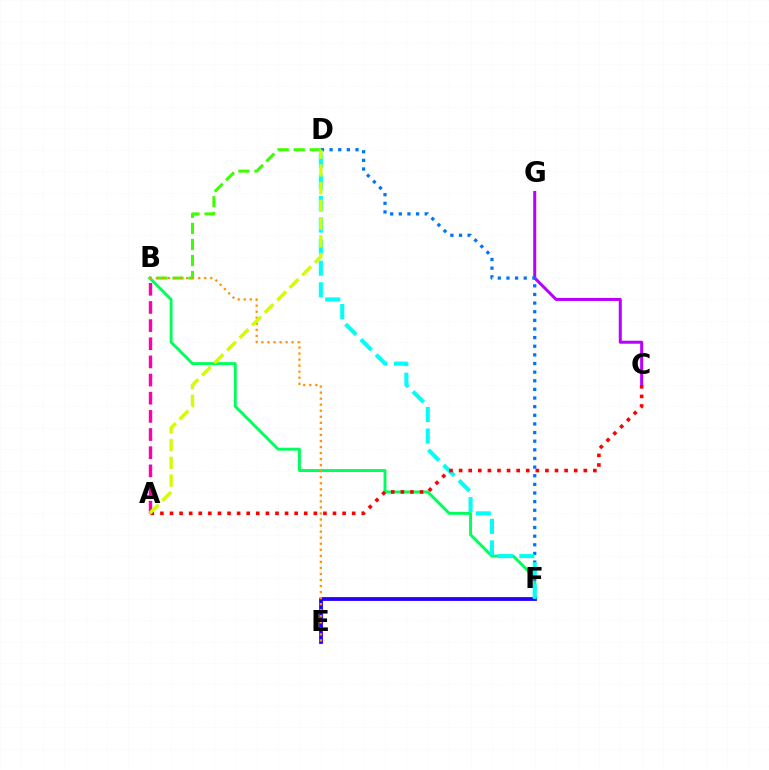{('B', 'F'): [{'color': '#00ff5c', 'line_style': 'solid', 'thickness': 2.1}], ('C', 'G'): [{'color': '#b900ff', 'line_style': 'solid', 'thickness': 2.17}], ('D', 'F'): [{'color': '#0074ff', 'line_style': 'dotted', 'thickness': 2.35}, {'color': '#00fff6', 'line_style': 'dashed', 'thickness': 2.93}], ('E', 'F'): [{'color': '#2500ff', 'line_style': 'solid', 'thickness': 2.73}], ('A', 'B'): [{'color': '#ff00ac', 'line_style': 'dashed', 'thickness': 2.47}], ('B', 'D'): [{'color': '#3dff00', 'line_style': 'dashed', 'thickness': 2.18}], ('A', 'C'): [{'color': '#ff0000', 'line_style': 'dotted', 'thickness': 2.61}], ('B', 'E'): [{'color': '#ff9400', 'line_style': 'dotted', 'thickness': 1.64}], ('A', 'D'): [{'color': '#d1ff00', 'line_style': 'dashed', 'thickness': 2.41}]}